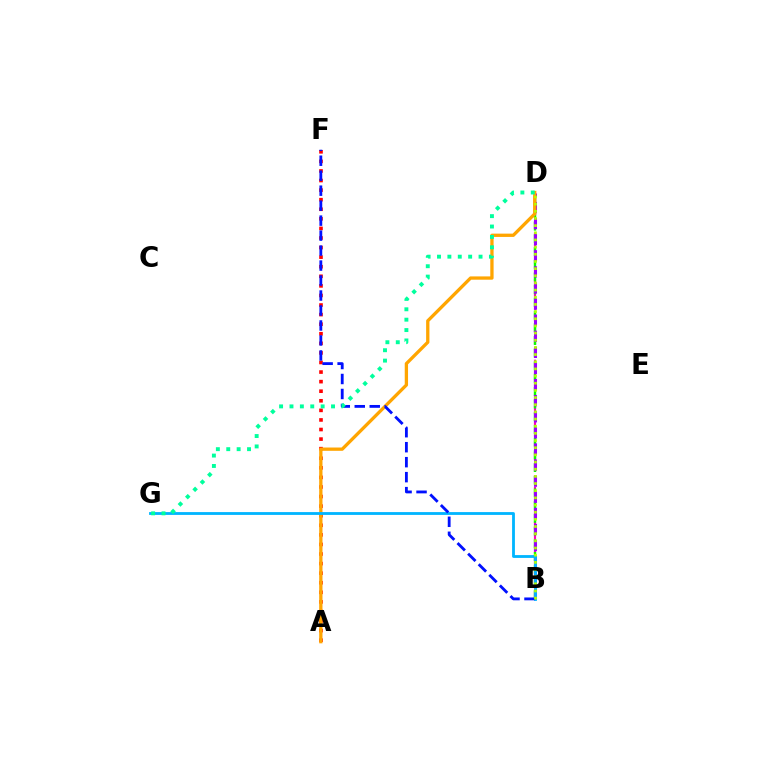{('B', 'D'): [{'color': '#ff00bd', 'line_style': 'dashed', 'thickness': 1.57}, {'color': '#08ff00', 'line_style': 'dashed', 'thickness': 1.73}, {'color': '#9b00ff', 'line_style': 'dashed', 'thickness': 2.19}, {'color': '#b3ff00', 'line_style': 'dotted', 'thickness': 1.95}], ('A', 'F'): [{'color': '#ff0000', 'line_style': 'dotted', 'thickness': 2.6}], ('A', 'D'): [{'color': '#ffa500', 'line_style': 'solid', 'thickness': 2.37}], ('B', 'G'): [{'color': '#00b5ff', 'line_style': 'solid', 'thickness': 2.03}], ('B', 'F'): [{'color': '#0010ff', 'line_style': 'dashed', 'thickness': 2.03}], ('D', 'G'): [{'color': '#00ff9d', 'line_style': 'dotted', 'thickness': 2.82}]}